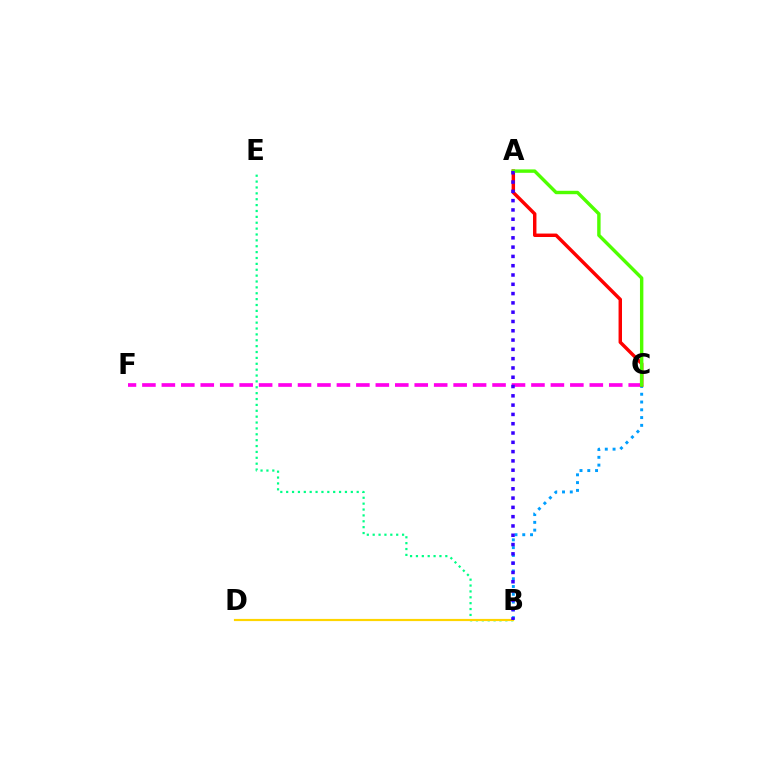{('C', 'F'): [{'color': '#ff00ed', 'line_style': 'dashed', 'thickness': 2.64}], ('B', 'C'): [{'color': '#009eff', 'line_style': 'dotted', 'thickness': 2.11}], ('A', 'C'): [{'color': '#ff0000', 'line_style': 'solid', 'thickness': 2.48}, {'color': '#4fff00', 'line_style': 'solid', 'thickness': 2.45}], ('B', 'E'): [{'color': '#00ff86', 'line_style': 'dotted', 'thickness': 1.6}], ('B', 'D'): [{'color': '#ffd500', 'line_style': 'solid', 'thickness': 1.57}], ('A', 'B'): [{'color': '#3700ff', 'line_style': 'dotted', 'thickness': 2.53}]}